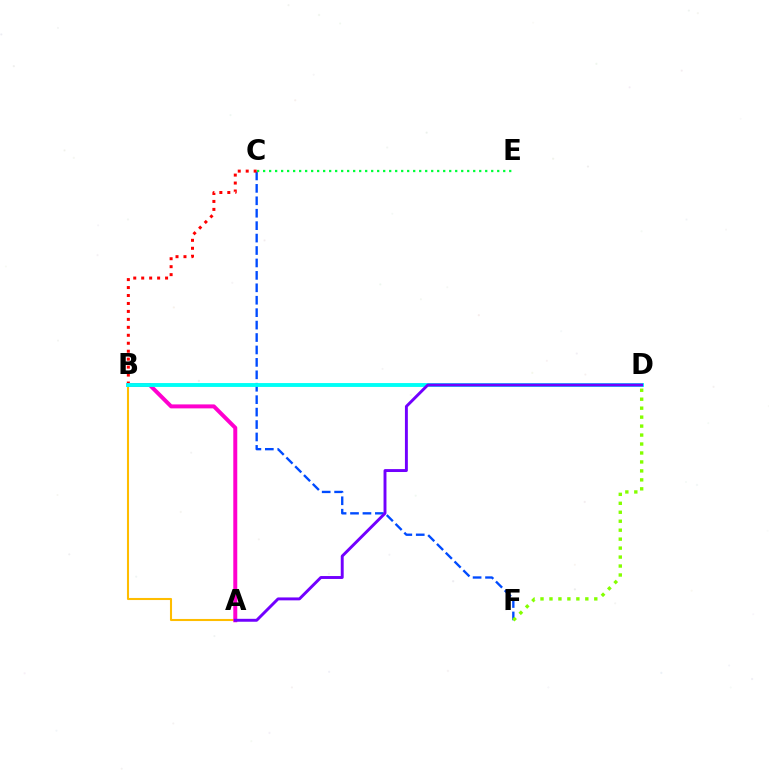{('C', 'F'): [{'color': '#004bff', 'line_style': 'dashed', 'thickness': 1.69}], ('B', 'C'): [{'color': '#ff0000', 'line_style': 'dotted', 'thickness': 2.16}], ('C', 'E'): [{'color': '#00ff39', 'line_style': 'dotted', 'thickness': 1.63}], ('D', 'F'): [{'color': '#84ff00', 'line_style': 'dotted', 'thickness': 2.44}], ('A', 'B'): [{'color': '#ffbd00', 'line_style': 'solid', 'thickness': 1.5}, {'color': '#ff00cf', 'line_style': 'solid', 'thickness': 2.86}], ('B', 'D'): [{'color': '#00fff6', 'line_style': 'solid', 'thickness': 2.79}], ('A', 'D'): [{'color': '#7200ff', 'line_style': 'solid', 'thickness': 2.1}]}